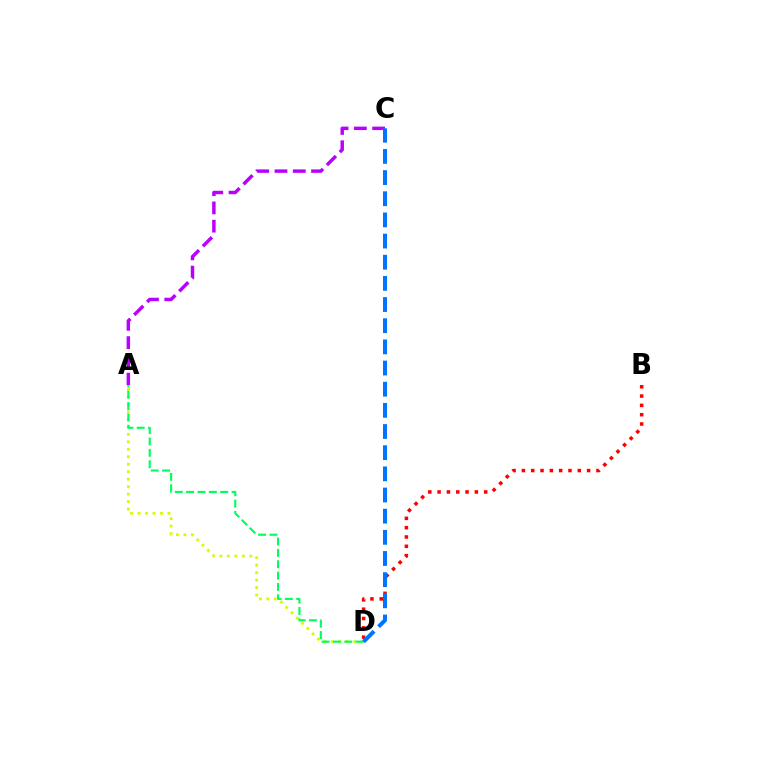{('A', 'D'): [{'color': '#d1ff00', 'line_style': 'dotted', 'thickness': 2.03}, {'color': '#00ff5c', 'line_style': 'dashed', 'thickness': 1.54}], ('B', 'D'): [{'color': '#ff0000', 'line_style': 'dotted', 'thickness': 2.53}], ('A', 'C'): [{'color': '#b900ff', 'line_style': 'dashed', 'thickness': 2.48}], ('C', 'D'): [{'color': '#0074ff', 'line_style': 'dashed', 'thickness': 2.87}]}